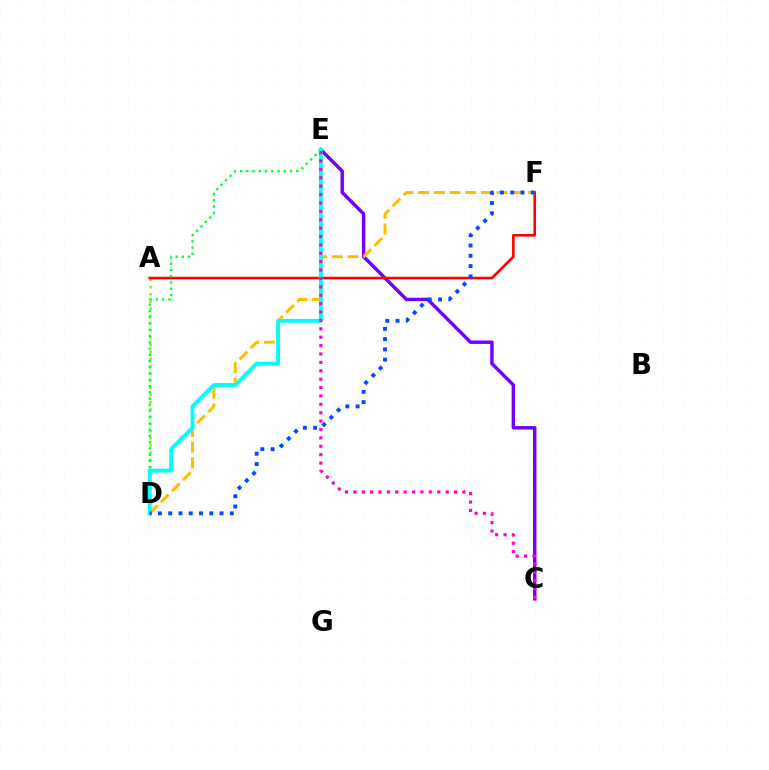{('A', 'D'): [{'color': '#84ff00', 'line_style': 'dotted', 'thickness': 1.96}], ('C', 'E'): [{'color': '#7200ff', 'line_style': 'solid', 'thickness': 2.48}, {'color': '#ff00cf', 'line_style': 'dotted', 'thickness': 2.28}], ('A', 'F'): [{'color': '#ff0000', 'line_style': 'solid', 'thickness': 1.88}], ('D', 'E'): [{'color': '#00ff39', 'line_style': 'dotted', 'thickness': 1.7}, {'color': '#00fff6', 'line_style': 'solid', 'thickness': 2.78}], ('D', 'F'): [{'color': '#ffbd00', 'line_style': 'dashed', 'thickness': 2.13}, {'color': '#004bff', 'line_style': 'dotted', 'thickness': 2.79}]}